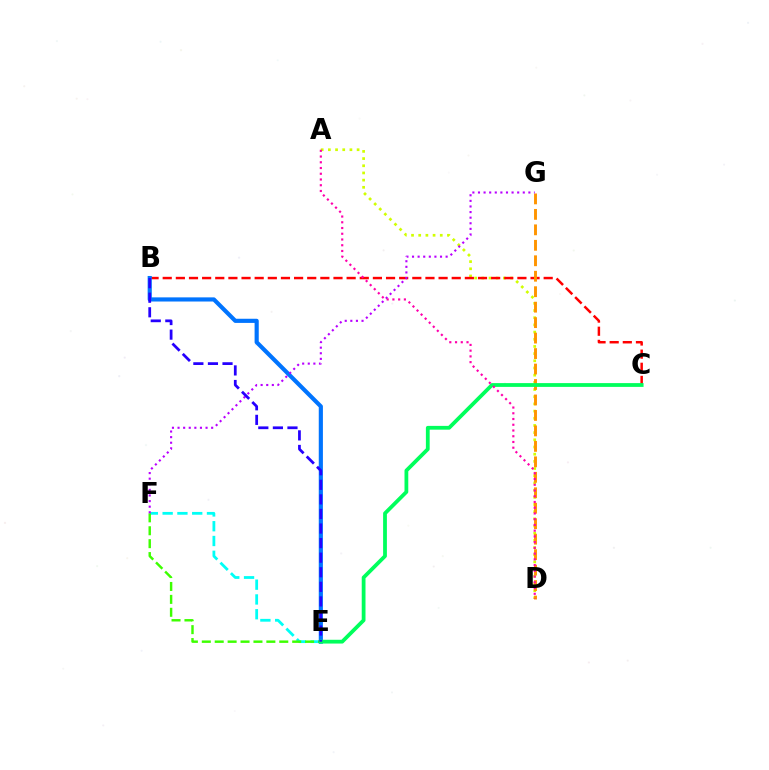{('A', 'D'): [{'color': '#d1ff00', 'line_style': 'dotted', 'thickness': 1.95}, {'color': '#ff00ac', 'line_style': 'dotted', 'thickness': 1.56}], ('B', 'C'): [{'color': '#ff0000', 'line_style': 'dashed', 'thickness': 1.78}], ('E', 'F'): [{'color': '#00fff6', 'line_style': 'dashed', 'thickness': 2.01}, {'color': '#3dff00', 'line_style': 'dashed', 'thickness': 1.75}], ('B', 'E'): [{'color': '#0074ff', 'line_style': 'solid', 'thickness': 2.99}, {'color': '#2500ff', 'line_style': 'dashed', 'thickness': 1.98}], ('D', 'G'): [{'color': '#ff9400', 'line_style': 'dashed', 'thickness': 2.1}], ('C', 'E'): [{'color': '#00ff5c', 'line_style': 'solid', 'thickness': 2.72}], ('F', 'G'): [{'color': '#b900ff', 'line_style': 'dotted', 'thickness': 1.52}]}